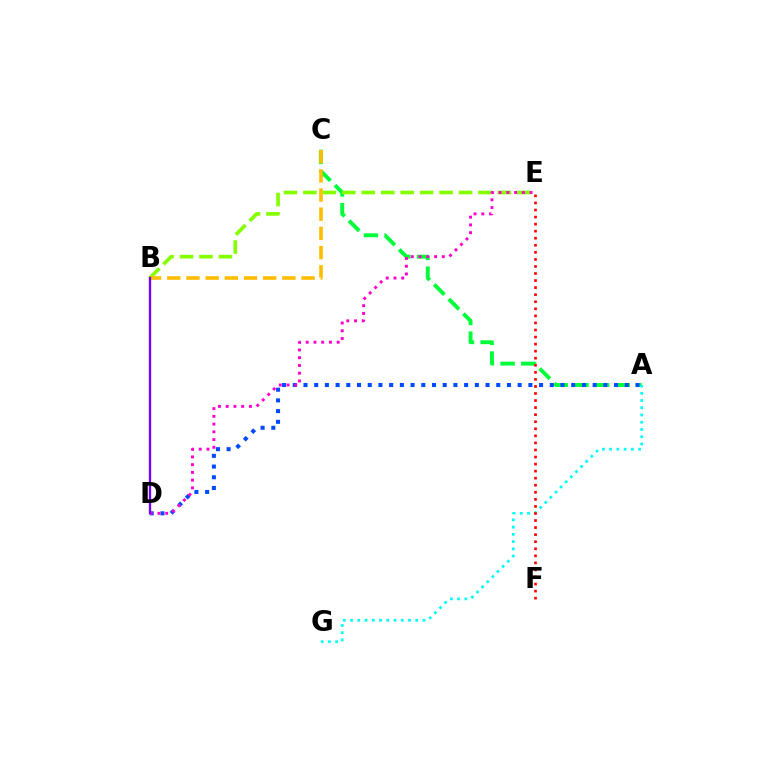{('A', 'C'): [{'color': '#00ff39', 'line_style': 'dashed', 'thickness': 2.81}], ('A', 'G'): [{'color': '#00fff6', 'line_style': 'dotted', 'thickness': 1.97}], ('A', 'D'): [{'color': '#004bff', 'line_style': 'dotted', 'thickness': 2.91}], ('E', 'F'): [{'color': '#ff0000', 'line_style': 'dotted', 'thickness': 1.92}], ('B', 'E'): [{'color': '#84ff00', 'line_style': 'dashed', 'thickness': 2.64}], ('D', 'E'): [{'color': '#ff00cf', 'line_style': 'dotted', 'thickness': 2.1}], ('B', 'C'): [{'color': '#ffbd00', 'line_style': 'dashed', 'thickness': 2.61}], ('B', 'D'): [{'color': '#7200ff', 'line_style': 'solid', 'thickness': 1.69}]}